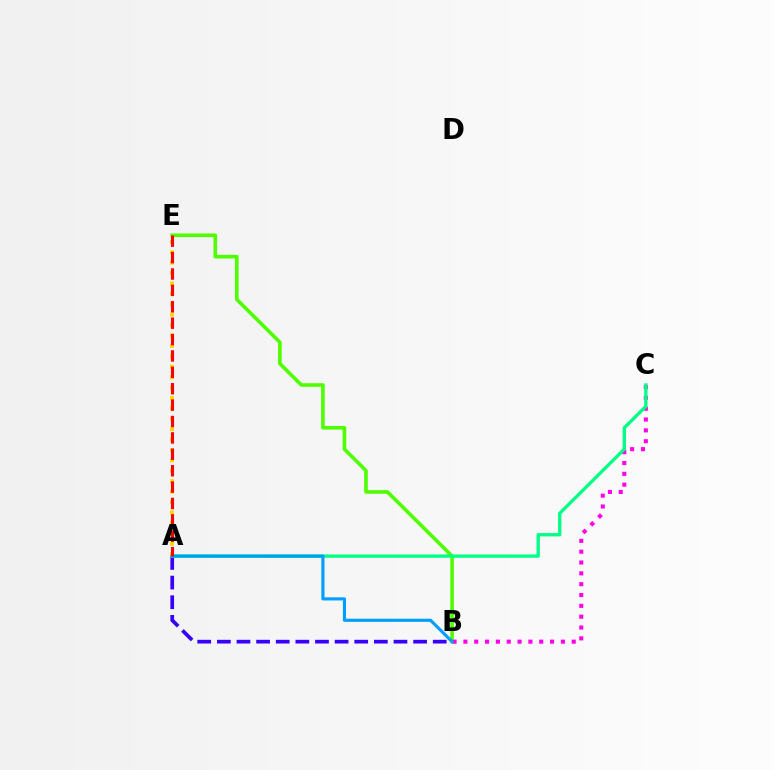{('B', 'E'): [{'color': '#4fff00', 'line_style': 'solid', 'thickness': 2.61}], ('B', 'C'): [{'color': '#ff00ed', 'line_style': 'dotted', 'thickness': 2.94}], ('A', 'B'): [{'color': '#3700ff', 'line_style': 'dashed', 'thickness': 2.67}, {'color': '#009eff', 'line_style': 'solid', 'thickness': 2.25}], ('A', 'C'): [{'color': '#00ff86', 'line_style': 'solid', 'thickness': 2.4}], ('A', 'E'): [{'color': '#ffd500', 'line_style': 'dotted', 'thickness': 2.83}, {'color': '#ff0000', 'line_style': 'dashed', 'thickness': 2.23}]}